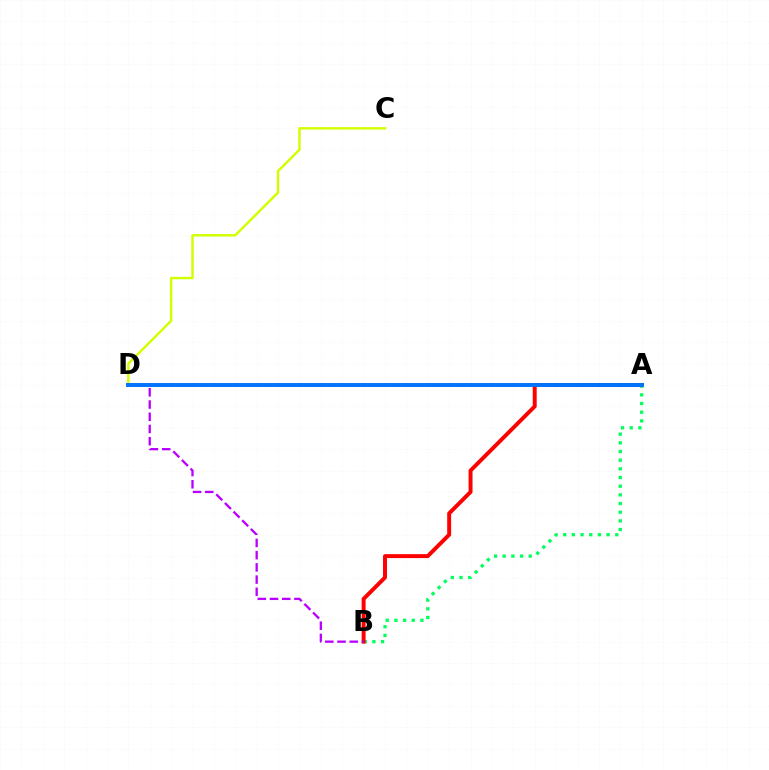{('A', 'B'): [{'color': '#00ff5c', 'line_style': 'dotted', 'thickness': 2.36}, {'color': '#ff0000', 'line_style': 'solid', 'thickness': 2.84}], ('C', 'D'): [{'color': '#d1ff00', 'line_style': 'solid', 'thickness': 1.76}], ('B', 'D'): [{'color': '#b900ff', 'line_style': 'dashed', 'thickness': 1.66}], ('A', 'D'): [{'color': '#0074ff', 'line_style': 'solid', 'thickness': 2.83}]}